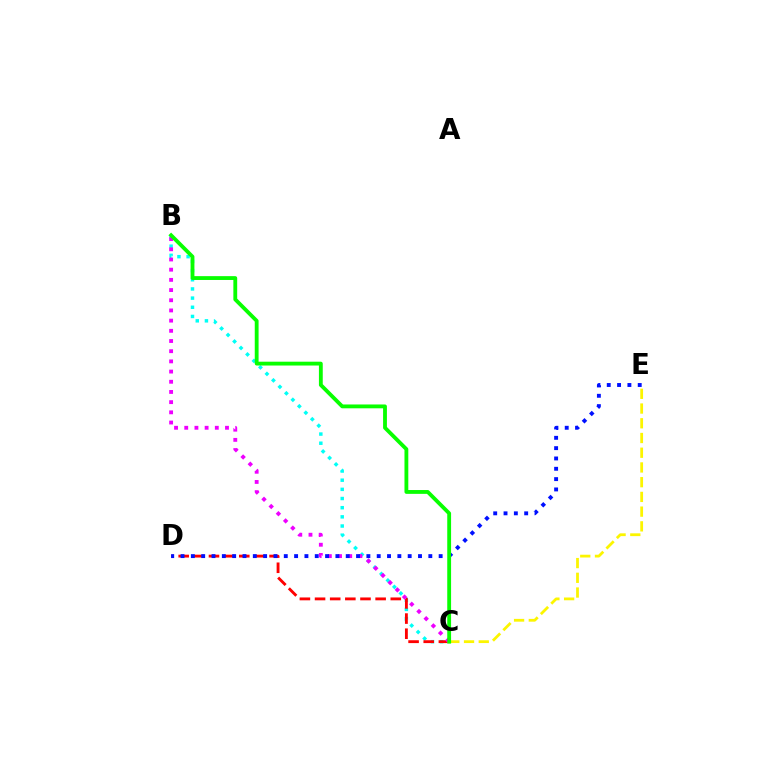{('B', 'C'): [{'color': '#00fff6', 'line_style': 'dotted', 'thickness': 2.49}, {'color': '#ee00ff', 'line_style': 'dotted', 'thickness': 2.77}, {'color': '#08ff00', 'line_style': 'solid', 'thickness': 2.76}], ('C', 'D'): [{'color': '#ff0000', 'line_style': 'dashed', 'thickness': 2.06}], ('C', 'E'): [{'color': '#fcf500', 'line_style': 'dashed', 'thickness': 2.0}], ('D', 'E'): [{'color': '#0010ff', 'line_style': 'dotted', 'thickness': 2.81}]}